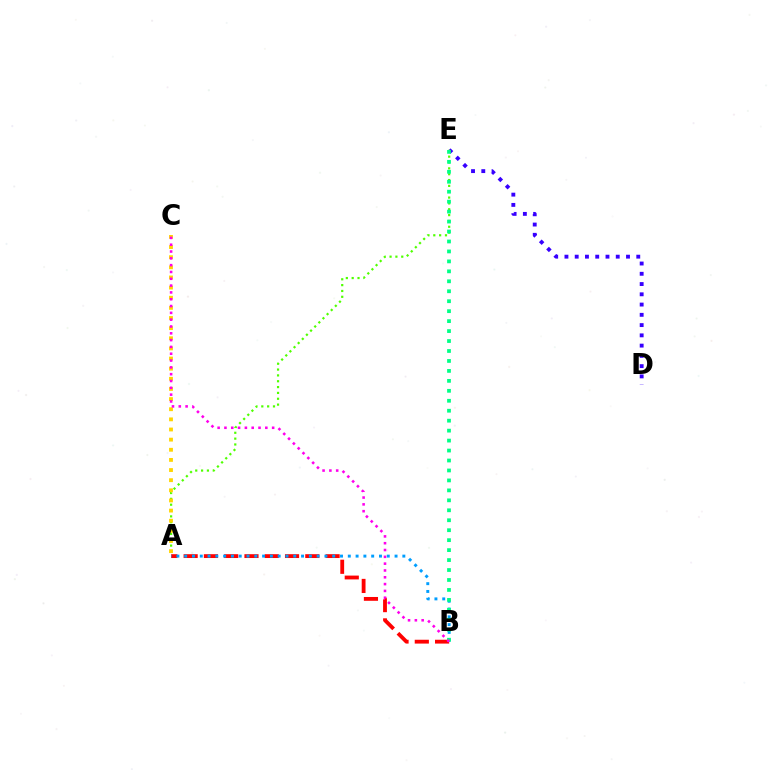{('A', 'E'): [{'color': '#4fff00', 'line_style': 'dotted', 'thickness': 1.59}], ('A', 'B'): [{'color': '#ff0000', 'line_style': 'dashed', 'thickness': 2.75}, {'color': '#009eff', 'line_style': 'dotted', 'thickness': 2.12}], ('A', 'C'): [{'color': '#ffd500', 'line_style': 'dotted', 'thickness': 2.75}], ('D', 'E'): [{'color': '#3700ff', 'line_style': 'dotted', 'thickness': 2.79}], ('B', 'E'): [{'color': '#00ff86', 'line_style': 'dotted', 'thickness': 2.7}], ('B', 'C'): [{'color': '#ff00ed', 'line_style': 'dotted', 'thickness': 1.85}]}